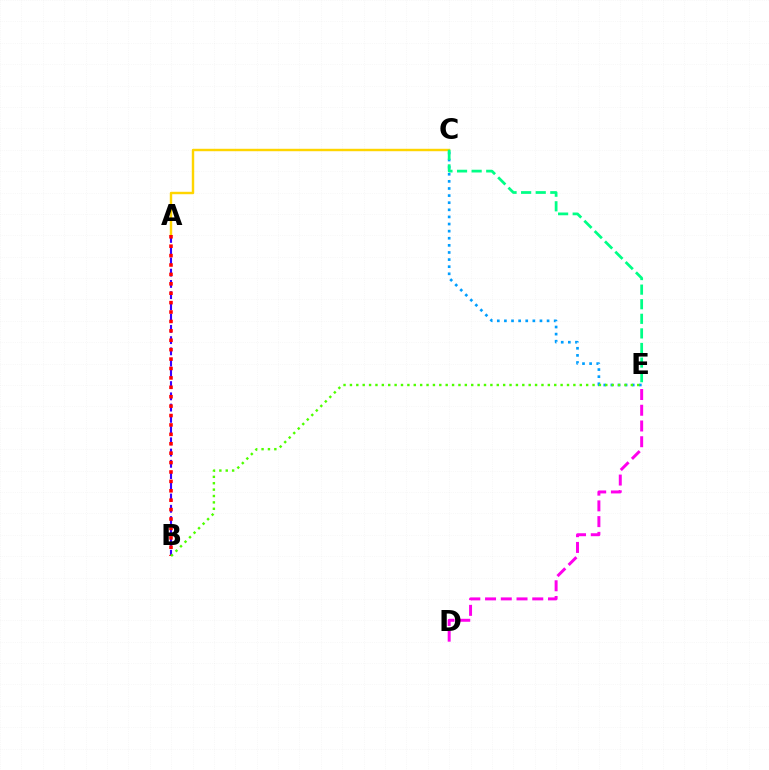{('A', 'C'): [{'color': '#ffd500', 'line_style': 'solid', 'thickness': 1.75}], ('C', 'E'): [{'color': '#009eff', 'line_style': 'dotted', 'thickness': 1.93}, {'color': '#00ff86', 'line_style': 'dashed', 'thickness': 1.98}], ('A', 'B'): [{'color': '#3700ff', 'line_style': 'dashed', 'thickness': 1.53}, {'color': '#ff0000', 'line_style': 'dotted', 'thickness': 2.56}], ('D', 'E'): [{'color': '#ff00ed', 'line_style': 'dashed', 'thickness': 2.14}], ('B', 'E'): [{'color': '#4fff00', 'line_style': 'dotted', 'thickness': 1.73}]}